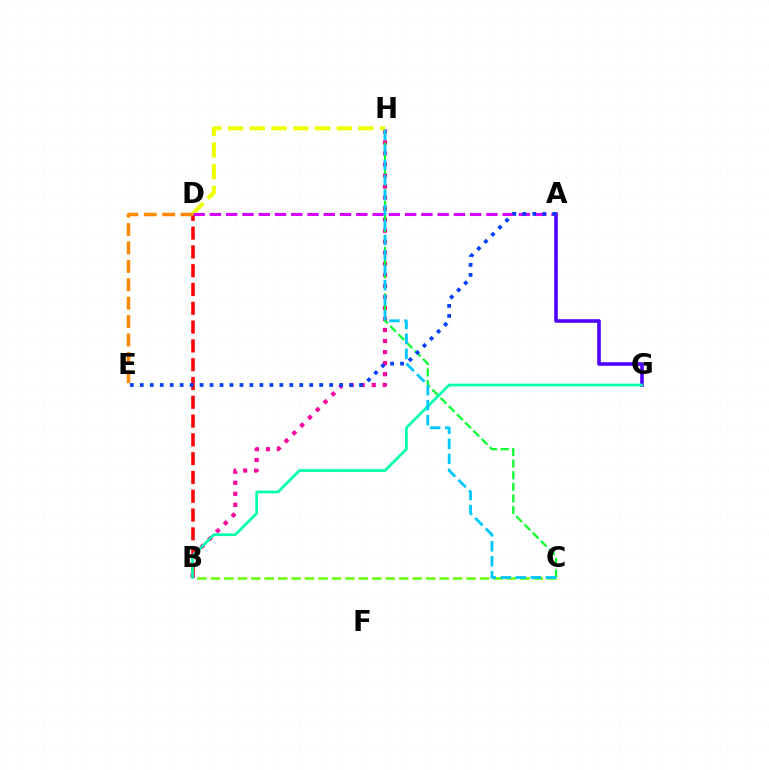{('B', 'D'): [{'color': '#ff0000', 'line_style': 'dashed', 'thickness': 2.55}], ('D', 'E'): [{'color': '#ff8800', 'line_style': 'dashed', 'thickness': 2.5}], ('B', 'C'): [{'color': '#66ff00', 'line_style': 'dashed', 'thickness': 1.83}], ('B', 'H'): [{'color': '#ff00a0', 'line_style': 'dotted', 'thickness': 3.0}], ('D', 'H'): [{'color': '#eeff00', 'line_style': 'dashed', 'thickness': 2.95}], ('A', 'G'): [{'color': '#4f00ff', 'line_style': 'solid', 'thickness': 2.59}], ('C', 'H'): [{'color': '#00ff27', 'line_style': 'dashed', 'thickness': 1.58}, {'color': '#00c7ff', 'line_style': 'dashed', 'thickness': 2.04}], ('B', 'G'): [{'color': '#00ffaf', 'line_style': 'solid', 'thickness': 1.95}], ('A', 'D'): [{'color': '#d600ff', 'line_style': 'dashed', 'thickness': 2.21}], ('A', 'E'): [{'color': '#003fff', 'line_style': 'dotted', 'thickness': 2.71}]}